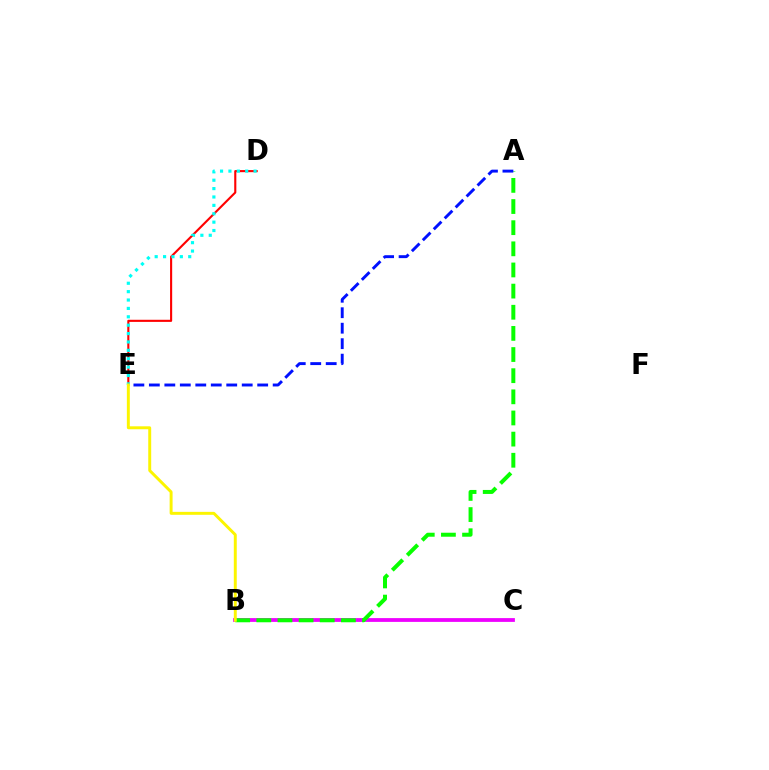{('B', 'C'): [{'color': '#ee00ff', 'line_style': 'solid', 'thickness': 2.73}], ('A', 'B'): [{'color': '#08ff00', 'line_style': 'dashed', 'thickness': 2.87}], ('D', 'E'): [{'color': '#ff0000', 'line_style': 'solid', 'thickness': 1.52}, {'color': '#00fff6', 'line_style': 'dotted', 'thickness': 2.28}], ('A', 'E'): [{'color': '#0010ff', 'line_style': 'dashed', 'thickness': 2.1}], ('B', 'E'): [{'color': '#fcf500', 'line_style': 'solid', 'thickness': 2.12}]}